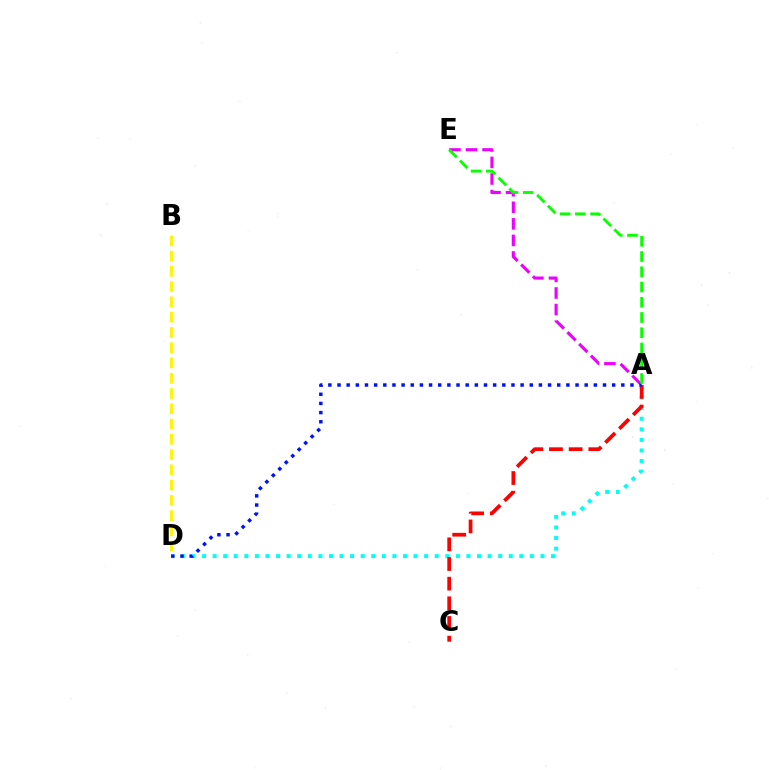{('A', 'D'): [{'color': '#00fff6', 'line_style': 'dotted', 'thickness': 2.87}, {'color': '#0010ff', 'line_style': 'dotted', 'thickness': 2.49}], ('A', 'C'): [{'color': '#ff0000', 'line_style': 'dashed', 'thickness': 2.67}], ('A', 'E'): [{'color': '#ee00ff', 'line_style': 'dashed', 'thickness': 2.25}, {'color': '#08ff00', 'line_style': 'dashed', 'thickness': 2.07}], ('B', 'D'): [{'color': '#fcf500', 'line_style': 'dashed', 'thickness': 2.07}]}